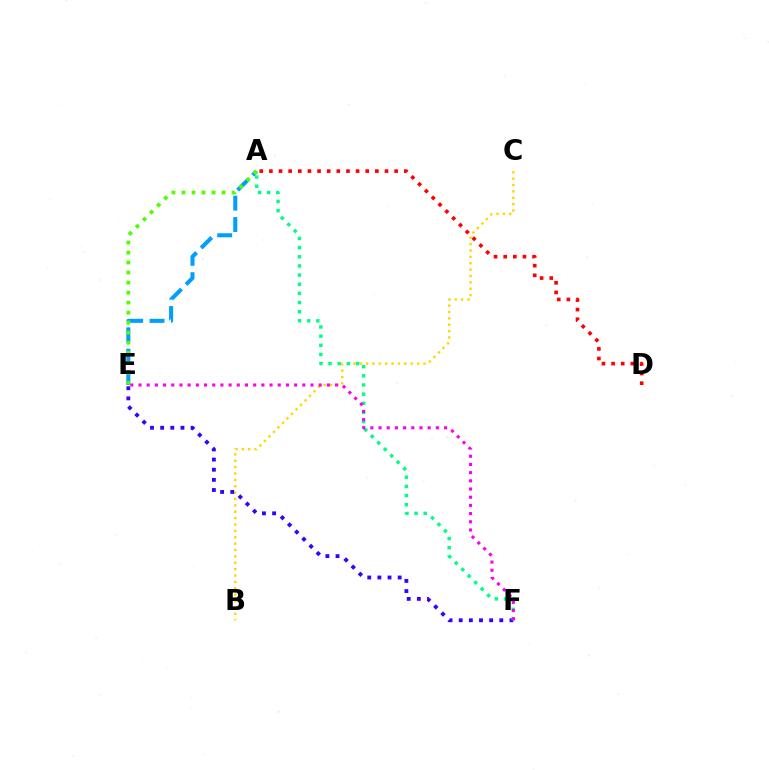{('A', 'D'): [{'color': '#ff0000', 'line_style': 'dotted', 'thickness': 2.62}], ('B', 'C'): [{'color': '#ffd500', 'line_style': 'dotted', 'thickness': 1.73}], ('E', 'F'): [{'color': '#3700ff', 'line_style': 'dotted', 'thickness': 2.76}, {'color': '#ff00ed', 'line_style': 'dotted', 'thickness': 2.23}], ('A', 'F'): [{'color': '#00ff86', 'line_style': 'dotted', 'thickness': 2.49}], ('A', 'E'): [{'color': '#009eff', 'line_style': 'dashed', 'thickness': 2.9}, {'color': '#4fff00', 'line_style': 'dotted', 'thickness': 2.72}]}